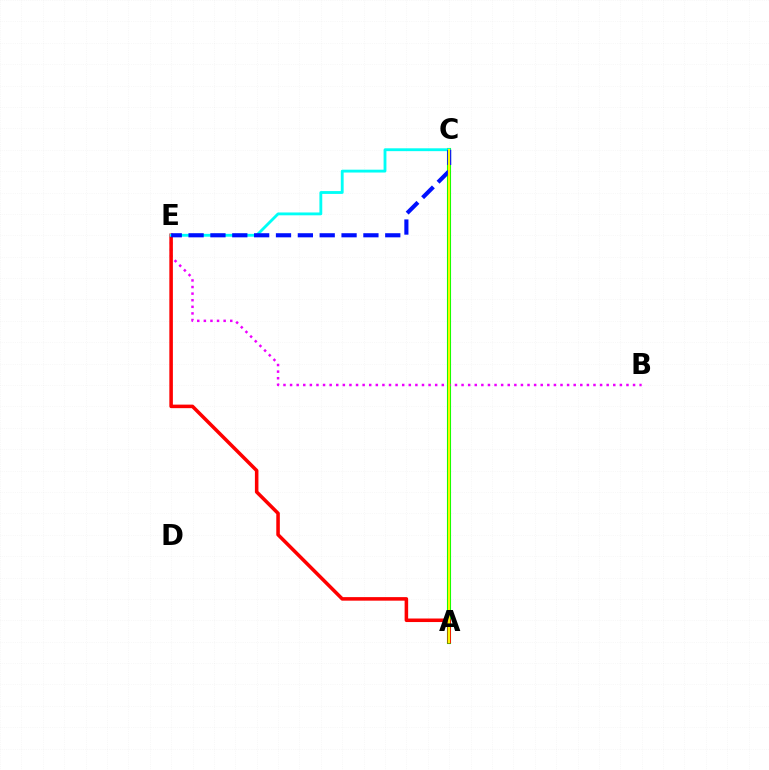{('A', 'C'): [{'color': '#08ff00', 'line_style': 'solid', 'thickness': 2.95}, {'color': '#fcf500', 'line_style': 'solid', 'thickness': 1.55}], ('B', 'E'): [{'color': '#ee00ff', 'line_style': 'dotted', 'thickness': 1.79}], ('A', 'E'): [{'color': '#ff0000', 'line_style': 'solid', 'thickness': 2.55}], ('C', 'E'): [{'color': '#00fff6', 'line_style': 'solid', 'thickness': 2.05}, {'color': '#0010ff', 'line_style': 'dashed', 'thickness': 2.97}]}